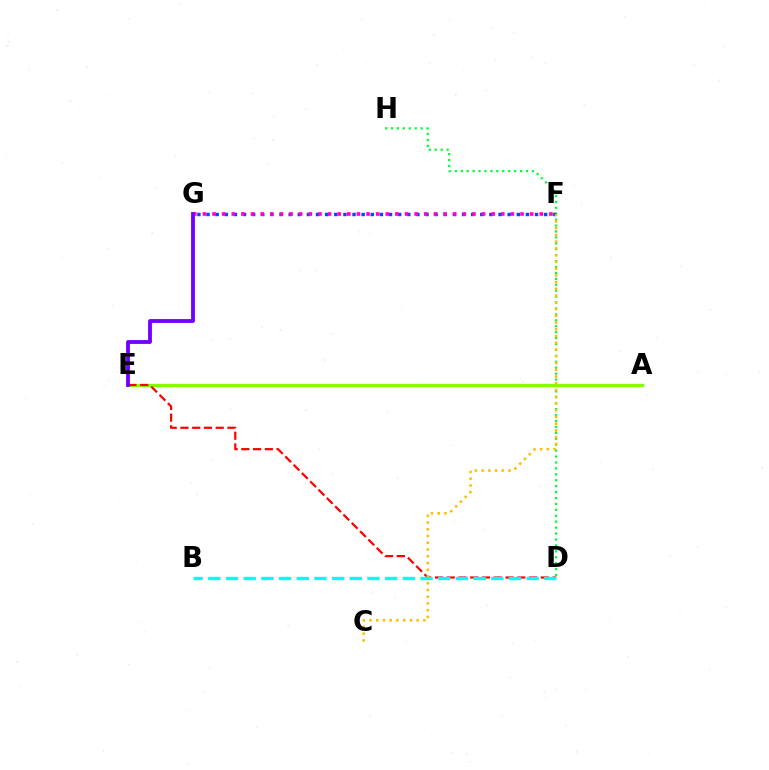{('D', 'H'): [{'color': '#00ff39', 'line_style': 'dotted', 'thickness': 1.61}], ('F', 'G'): [{'color': '#004bff', 'line_style': 'dotted', 'thickness': 2.48}, {'color': '#ff00cf', 'line_style': 'dotted', 'thickness': 2.61}], ('A', 'E'): [{'color': '#84ff00', 'line_style': 'solid', 'thickness': 2.38}], ('D', 'E'): [{'color': '#ff0000', 'line_style': 'dashed', 'thickness': 1.6}], ('C', 'F'): [{'color': '#ffbd00', 'line_style': 'dotted', 'thickness': 1.83}], ('E', 'G'): [{'color': '#7200ff', 'line_style': 'solid', 'thickness': 2.76}], ('B', 'D'): [{'color': '#00fff6', 'line_style': 'dashed', 'thickness': 2.4}]}